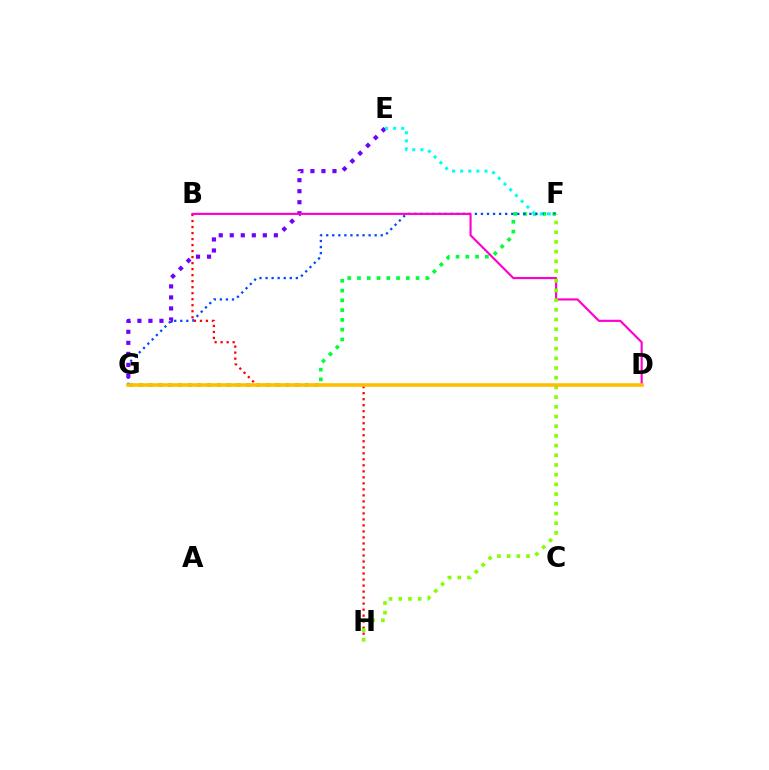{('B', 'H'): [{'color': '#ff0000', 'line_style': 'dotted', 'thickness': 1.63}], ('F', 'G'): [{'color': '#00ff39', 'line_style': 'dotted', 'thickness': 2.65}, {'color': '#004bff', 'line_style': 'dotted', 'thickness': 1.65}], ('E', 'G'): [{'color': '#7200ff', 'line_style': 'dotted', 'thickness': 3.0}], ('B', 'D'): [{'color': '#ff00cf', 'line_style': 'solid', 'thickness': 1.55}], ('F', 'H'): [{'color': '#84ff00', 'line_style': 'dotted', 'thickness': 2.64}], ('D', 'G'): [{'color': '#ffbd00', 'line_style': 'solid', 'thickness': 2.57}], ('E', 'F'): [{'color': '#00fff6', 'line_style': 'dotted', 'thickness': 2.2}]}